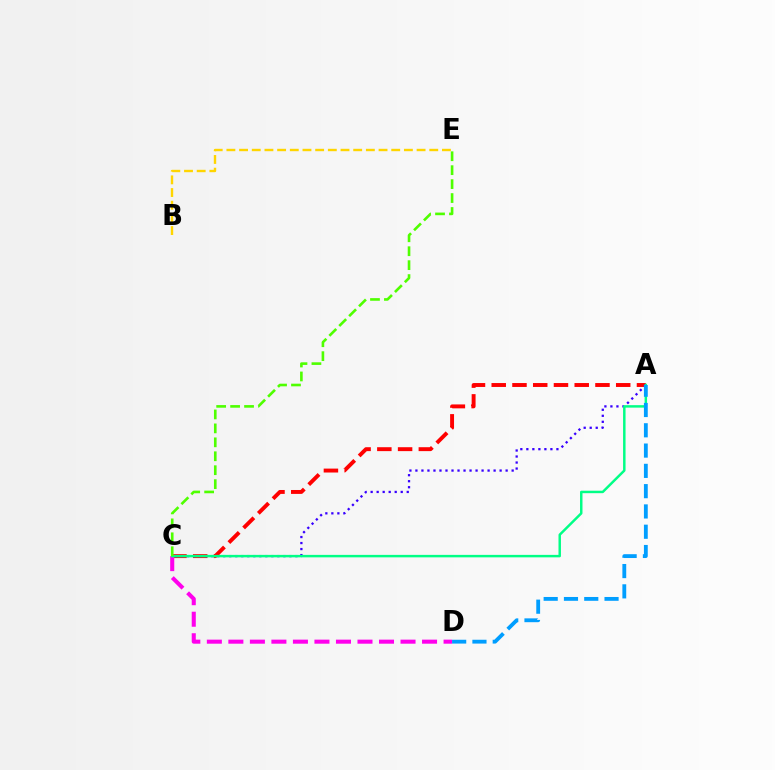{('A', 'C'): [{'color': '#ff0000', 'line_style': 'dashed', 'thickness': 2.82}, {'color': '#3700ff', 'line_style': 'dotted', 'thickness': 1.63}, {'color': '#00ff86', 'line_style': 'solid', 'thickness': 1.77}], ('C', 'D'): [{'color': '#ff00ed', 'line_style': 'dashed', 'thickness': 2.92}], ('B', 'E'): [{'color': '#ffd500', 'line_style': 'dashed', 'thickness': 1.72}], ('C', 'E'): [{'color': '#4fff00', 'line_style': 'dashed', 'thickness': 1.89}], ('A', 'D'): [{'color': '#009eff', 'line_style': 'dashed', 'thickness': 2.76}]}